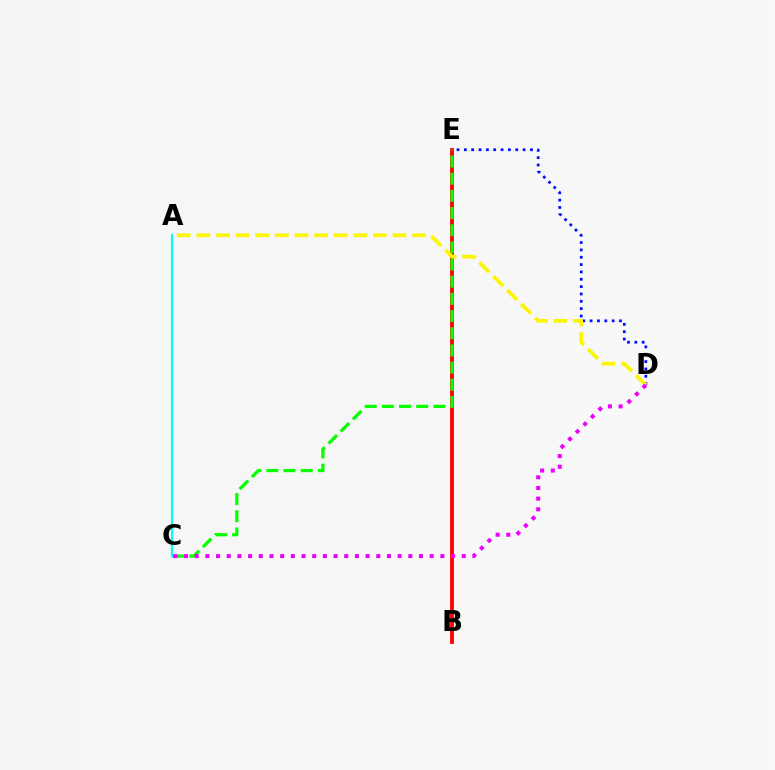{('D', 'E'): [{'color': '#0010ff', 'line_style': 'dotted', 'thickness': 2.0}], ('B', 'E'): [{'color': '#ff0000', 'line_style': 'solid', 'thickness': 2.76}], ('C', 'E'): [{'color': '#08ff00', 'line_style': 'dashed', 'thickness': 2.33}], ('A', 'D'): [{'color': '#fcf500', 'line_style': 'dashed', 'thickness': 2.66}], ('C', 'D'): [{'color': '#ee00ff', 'line_style': 'dotted', 'thickness': 2.9}], ('A', 'C'): [{'color': '#00fff6', 'line_style': 'solid', 'thickness': 1.59}]}